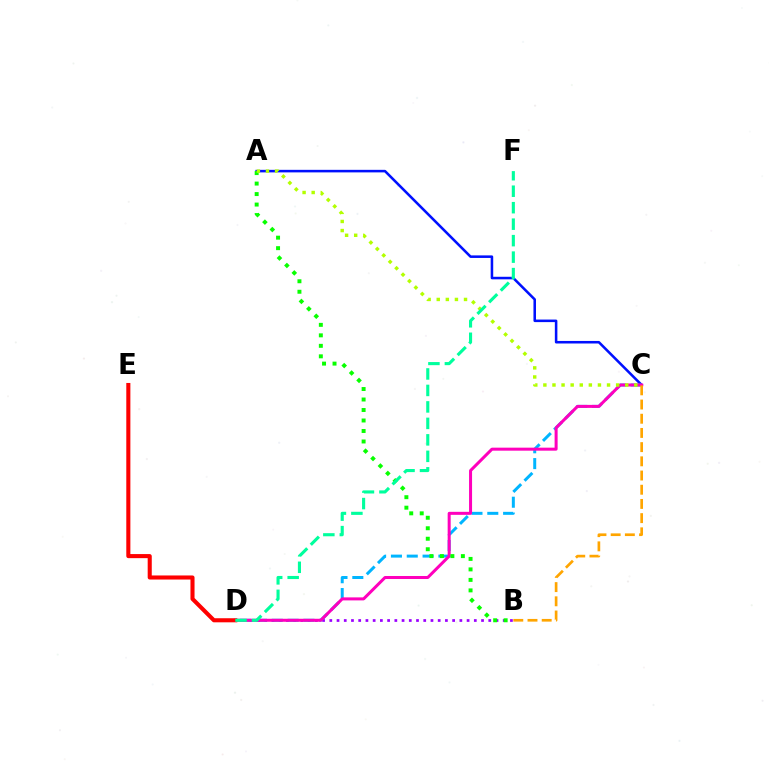{('B', 'D'): [{'color': '#9b00ff', 'line_style': 'dotted', 'thickness': 1.96}], ('A', 'C'): [{'color': '#0010ff', 'line_style': 'solid', 'thickness': 1.83}, {'color': '#b3ff00', 'line_style': 'dotted', 'thickness': 2.47}], ('C', 'D'): [{'color': '#00b5ff', 'line_style': 'dashed', 'thickness': 2.15}, {'color': '#ff00bd', 'line_style': 'solid', 'thickness': 2.17}], ('D', 'E'): [{'color': '#ff0000', 'line_style': 'solid', 'thickness': 2.94}], ('A', 'B'): [{'color': '#08ff00', 'line_style': 'dotted', 'thickness': 2.85}], ('B', 'C'): [{'color': '#ffa500', 'line_style': 'dashed', 'thickness': 1.93}], ('D', 'F'): [{'color': '#00ff9d', 'line_style': 'dashed', 'thickness': 2.24}]}